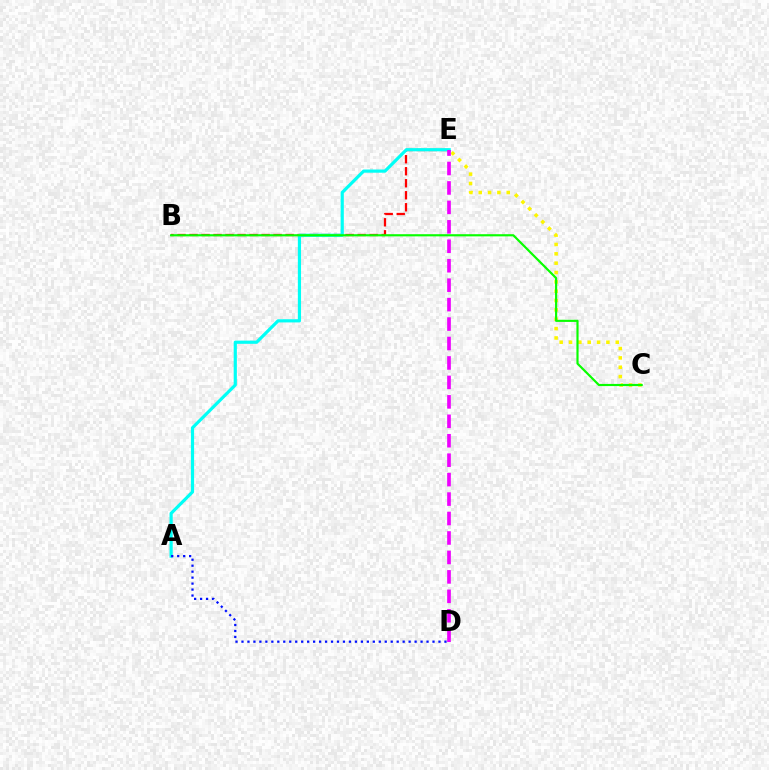{('B', 'E'): [{'color': '#ff0000', 'line_style': 'dashed', 'thickness': 1.63}], ('C', 'E'): [{'color': '#fcf500', 'line_style': 'dotted', 'thickness': 2.54}], ('A', 'E'): [{'color': '#00fff6', 'line_style': 'solid', 'thickness': 2.29}], ('A', 'D'): [{'color': '#0010ff', 'line_style': 'dotted', 'thickness': 1.62}], ('D', 'E'): [{'color': '#ee00ff', 'line_style': 'dashed', 'thickness': 2.64}], ('B', 'C'): [{'color': '#08ff00', 'line_style': 'solid', 'thickness': 1.56}]}